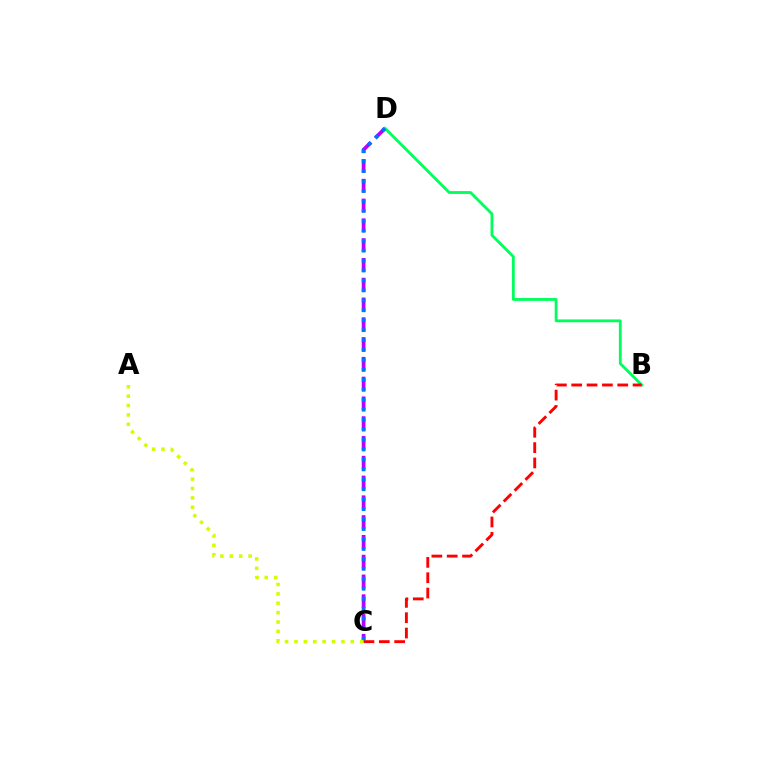{('C', 'D'): [{'color': '#b900ff', 'line_style': 'dashed', 'thickness': 2.69}, {'color': '#0074ff', 'line_style': 'dotted', 'thickness': 2.7}], ('B', 'D'): [{'color': '#00ff5c', 'line_style': 'solid', 'thickness': 2.03}], ('B', 'C'): [{'color': '#ff0000', 'line_style': 'dashed', 'thickness': 2.08}], ('A', 'C'): [{'color': '#d1ff00', 'line_style': 'dotted', 'thickness': 2.55}]}